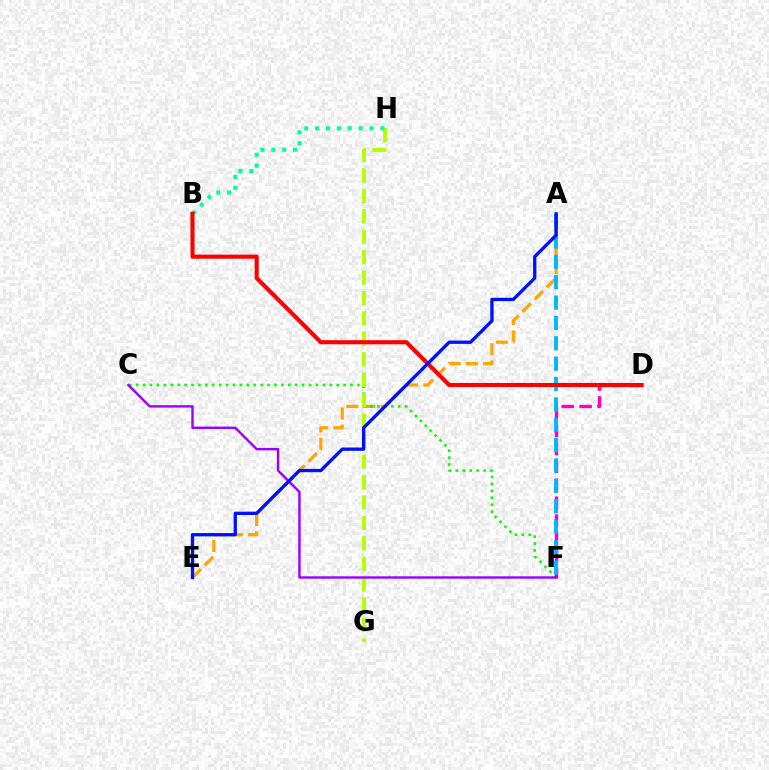{('A', 'E'): [{'color': '#ffa500', 'line_style': 'dashed', 'thickness': 2.33}, {'color': '#0010ff', 'line_style': 'solid', 'thickness': 2.39}], ('C', 'F'): [{'color': '#08ff00', 'line_style': 'dotted', 'thickness': 1.88}, {'color': '#9b00ff', 'line_style': 'solid', 'thickness': 1.73}], ('G', 'H'): [{'color': '#b3ff00', 'line_style': 'dashed', 'thickness': 2.78}], ('B', 'H'): [{'color': '#00ff9d', 'line_style': 'dotted', 'thickness': 2.95}], ('D', 'F'): [{'color': '#ff00bd', 'line_style': 'dashed', 'thickness': 2.43}], ('A', 'F'): [{'color': '#00b5ff', 'line_style': 'dashed', 'thickness': 2.77}], ('B', 'D'): [{'color': '#ff0000', 'line_style': 'solid', 'thickness': 2.95}]}